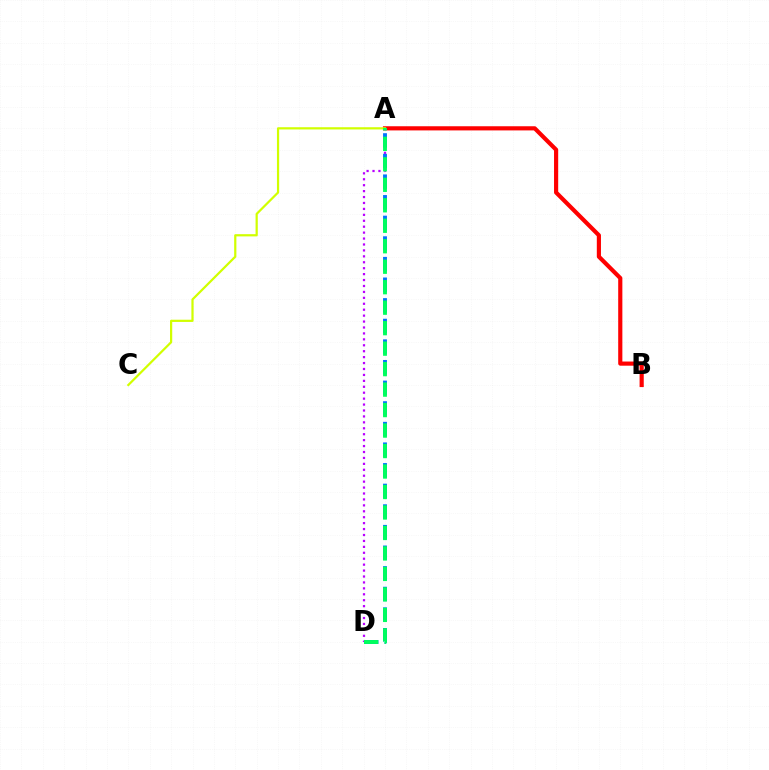{('A', 'B'): [{'color': '#ff0000', 'line_style': 'solid', 'thickness': 2.99}], ('A', 'D'): [{'color': '#b900ff', 'line_style': 'dotted', 'thickness': 1.61}, {'color': '#0074ff', 'line_style': 'dashed', 'thickness': 2.8}, {'color': '#00ff5c', 'line_style': 'dashed', 'thickness': 2.78}], ('A', 'C'): [{'color': '#d1ff00', 'line_style': 'solid', 'thickness': 1.6}]}